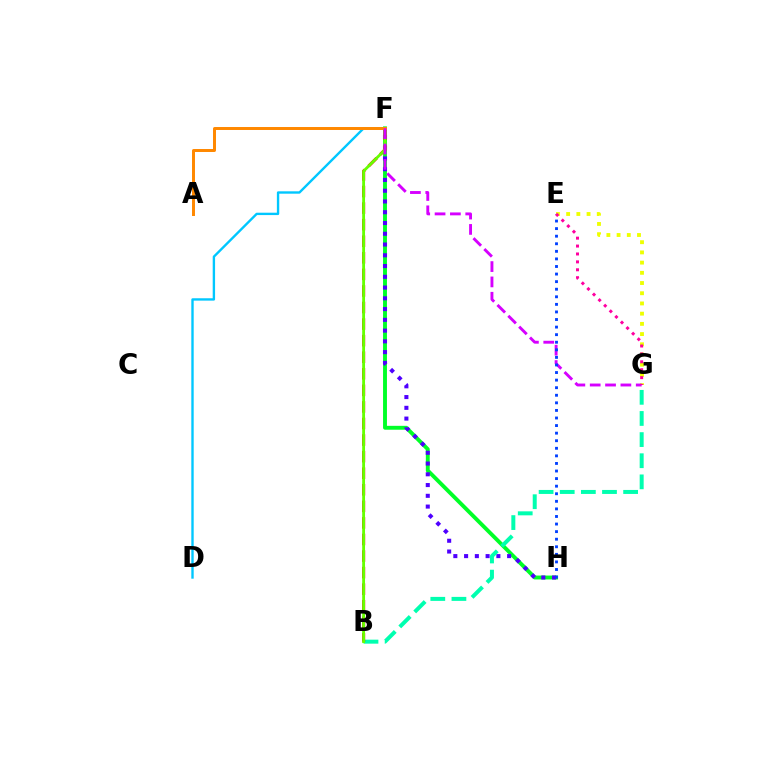{('E', 'G'): [{'color': '#eeff00', 'line_style': 'dotted', 'thickness': 2.77}, {'color': '#ff00a0', 'line_style': 'dotted', 'thickness': 2.15}], ('F', 'H'): [{'color': '#00ff27', 'line_style': 'solid', 'thickness': 2.8}, {'color': '#4f00ff', 'line_style': 'dotted', 'thickness': 2.92}], ('D', 'F'): [{'color': '#00c7ff', 'line_style': 'solid', 'thickness': 1.71}], ('B', 'G'): [{'color': '#00ffaf', 'line_style': 'dashed', 'thickness': 2.87}], ('B', 'F'): [{'color': '#ff0000', 'line_style': 'dashed', 'thickness': 2.25}, {'color': '#66ff00', 'line_style': 'solid', 'thickness': 2.04}], ('A', 'F'): [{'color': '#ff8800', 'line_style': 'solid', 'thickness': 2.14}], ('F', 'G'): [{'color': '#d600ff', 'line_style': 'dashed', 'thickness': 2.08}], ('E', 'H'): [{'color': '#003fff', 'line_style': 'dotted', 'thickness': 2.06}]}